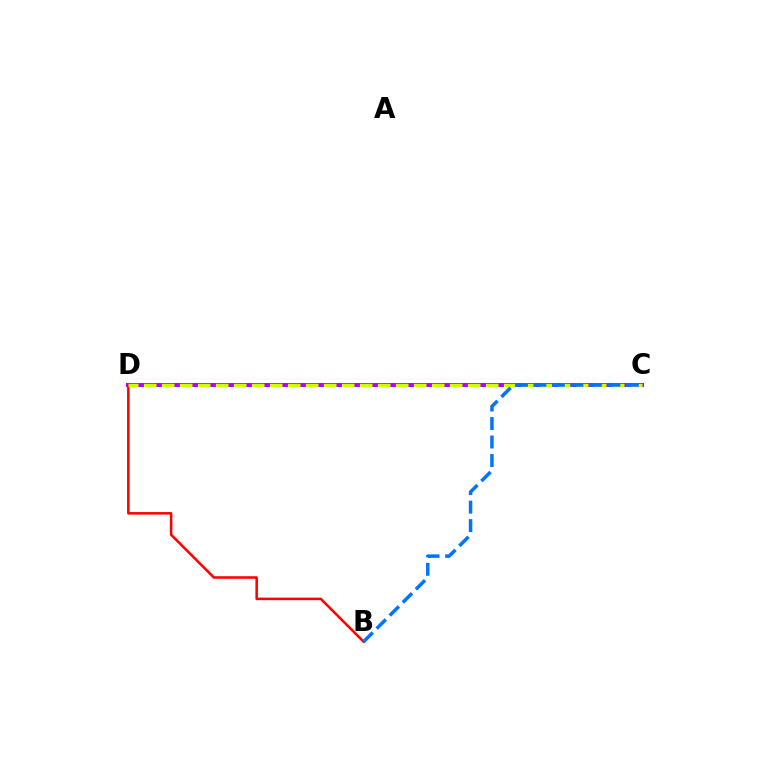{('C', 'D'): [{'color': '#00ff5c', 'line_style': 'solid', 'thickness': 1.95}, {'color': '#b900ff', 'line_style': 'solid', 'thickness': 2.87}, {'color': '#d1ff00', 'line_style': 'dashed', 'thickness': 2.45}], ('B', 'D'): [{'color': '#ff0000', 'line_style': 'solid', 'thickness': 1.83}], ('B', 'C'): [{'color': '#0074ff', 'line_style': 'dashed', 'thickness': 2.51}]}